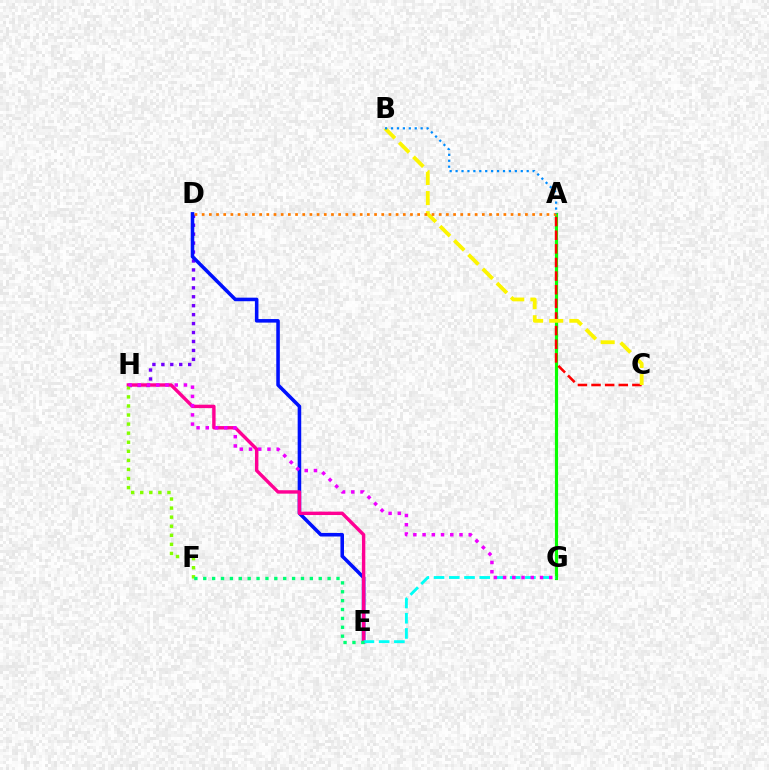{('A', 'G'): [{'color': '#08ff00', 'line_style': 'solid', 'thickness': 2.29}], ('A', 'C'): [{'color': '#ff0000', 'line_style': 'dashed', 'thickness': 1.85}], ('D', 'H'): [{'color': '#7200ff', 'line_style': 'dotted', 'thickness': 2.43}], ('D', 'E'): [{'color': '#0010ff', 'line_style': 'solid', 'thickness': 2.56}], ('B', 'C'): [{'color': '#fcf500', 'line_style': 'dashed', 'thickness': 2.73}], ('E', 'H'): [{'color': '#ff0094', 'line_style': 'solid', 'thickness': 2.45}], ('A', 'D'): [{'color': '#ff7c00', 'line_style': 'dotted', 'thickness': 1.95}], ('A', 'B'): [{'color': '#008cff', 'line_style': 'dotted', 'thickness': 1.61}], ('E', 'G'): [{'color': '#00fff6', 'line_style': 'dashed', 'thickness': 2.07}], ('F', 'H'): [{'color': '#84ff00', 'line_style': 'dotted', 'thickness': 2.46}], ('E', 'F'): [{'color': '#00ff74', 'line_style': 'dotted', 'thickness': 2.41}], ('G', 'H'): [{'color': '#ee00ff', 'line_style': 'dotted', 'thickness': 2.51}]}